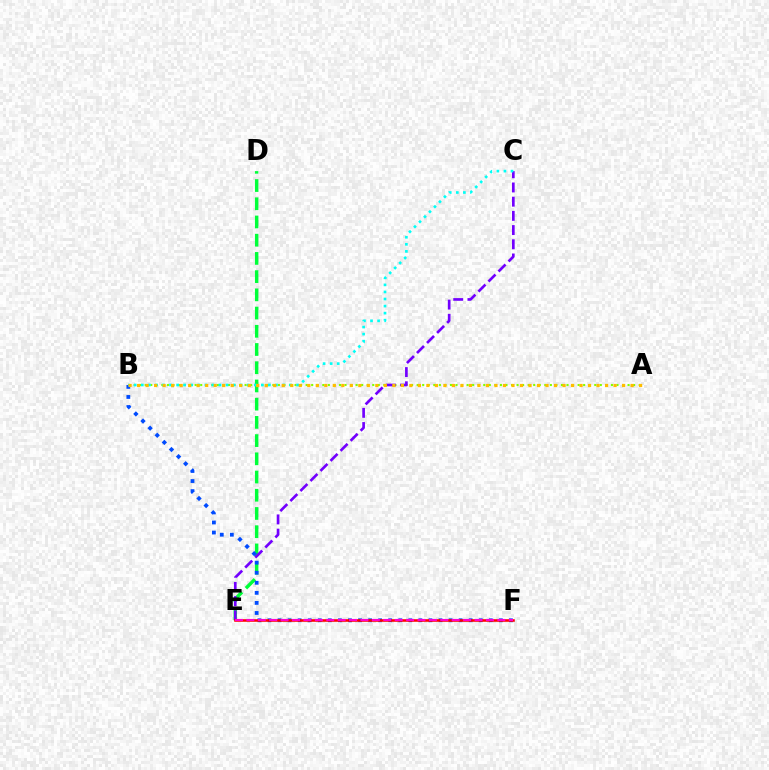{('D', 'E'): [{'color': '#00ff39', 'line_style': 'dashed', 'thickness': 2.47}], ('A', 'B'): [{'color': '#84ff00', 'line_style': 'dotted', 'thickness': 1.51}, {'color': '#ffbd00', 'line_style': 'dotted', 'thickness': 2.31}], ('B', 'F'): [{'color': '#004bff', 'line_style': 'dotted', 'thickness': 2.73}], ('C', 'E'): [{'color': '#7200ff', 'line_style': 'dashed', 'thickness': 1.93}], ('B', 'C'): [{'color': '#00fff6', 'line_style': 'dotted', 'thickness': 1.92}], ('E', 'F'): [{'color': '#ff0000', 'line_style': 'solid', 'thickness': 1.84}, {'color': '#ff00cf', 'line_style': 'dashed', 'thickness': 1.55}]}